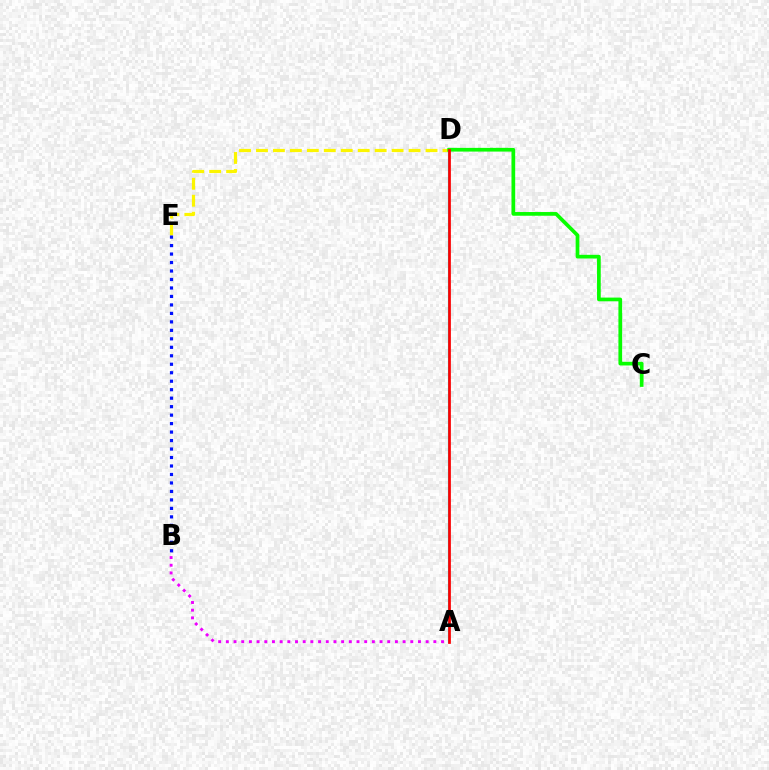{('D', 'E'): [{'color': '#fcf500', 'line_style': 'dashed', 'thickness': 2.3}], ('A', 'D'): [{'color': '#00fff6', 'line_style': 'solid', 'thickness': 1.58}, {'color': '#ff0000', 'line_style': 'solid', 'thickness': 1.97}], ('C', 'D'): [{'color': '#08ff00', 'line_style': 'solid', 'thickness': 2.67}], ('A', 'B'): [{'color': '#ee00ff', 'line_style': 'dotted', 'thickness': 2.09}], ('B', 'E'): [{'color': '#0010ff', 'line_style': 'dotted', 'thickness': 2.3}]}